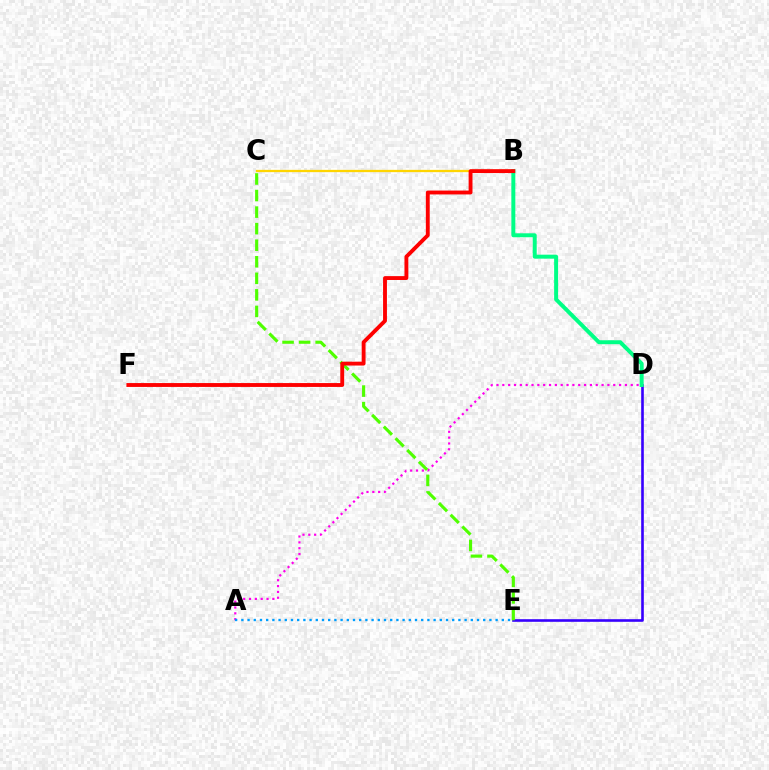{('B', 'C'): [{'color': '#ffd500', 'line_style': 'solid', 'thickness': 1.65}], ('D', 'E'): [{'color': '#3700ff', 'line_style': 'solid', 'thickness': 1.89}], ('A', 'D'): [{'color': '#ff00ed', 'line_style': 'dotted', 'thickness': 1.59}], ('C', 'E'): [{'color': '#4fff00', 'line_style': 'dashed', 'thickness': 2.25}], ('B', 'D'): [{'color': '#00ff86', 'line_style': 'solid', 'thickness': 2.85}], ('A', 'E'): [{'color': '#009eff', 'line_style': 'dotted', 'thickness': 1.68}], ('B', 'F'): [{'color': '#ff0000', 'line_style': 'solid', 'thickness': 2.78}]}